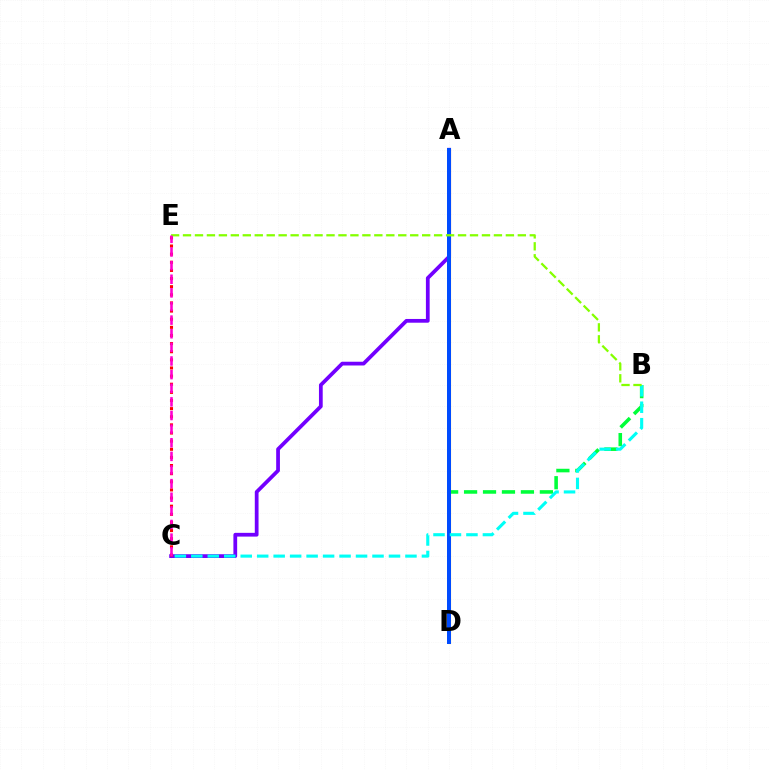{('A', 'C'): [{'color': '#7200ff', 'line_style': 'solid', 'thickness': 2.7}], ('B', 'D'): [{'color': '#00ff39', 'line_style': 'dashed', 'thickness': 2.57}], ('A', 'D'): [{'color': '#ffbd00', 'line_style': 'solid', 'thickness': 2.26}, {'color': '#004bff', 'line_style': 'solid', 'thickness': 2.87}], ('C', 'E'): [{'color': '#ff0000', 'line_style': 'dotted', 'thickness': 2.21}, {'color': '#ff00cf', 'line_style': 'dashed', 'thickness': 1.85}], ('B', 'C'): [{'color': '#00fff6', 'line_style': 'dashed', 'thickness': 2.24}], ('B', 'E'): [{'color': '#84ff00', 'line_style': 'dashed', 'thickness': 1.62}]}